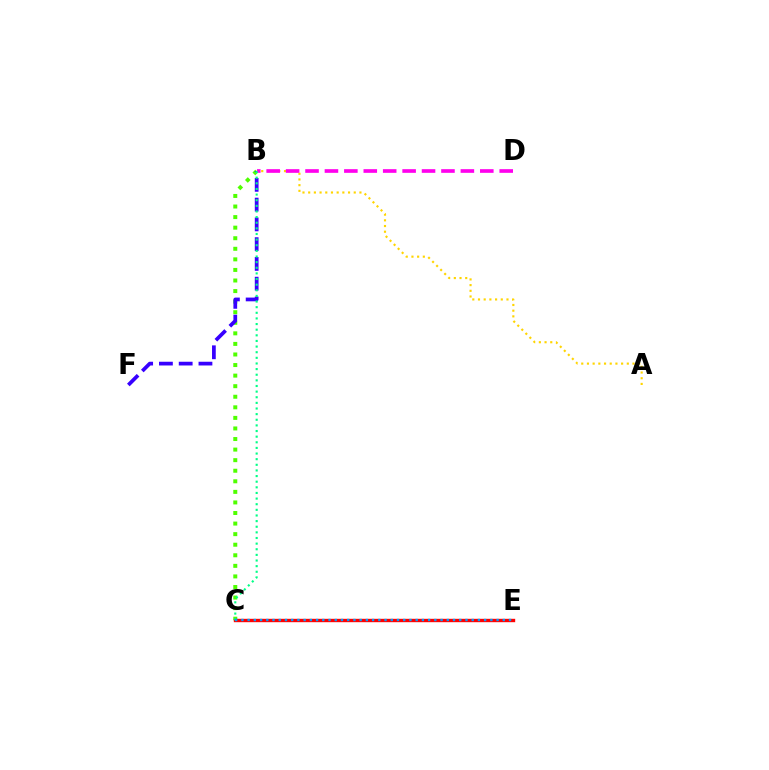{('A', 'B'): [{'color': '#ffd500', 'line_style': 'dotted', 'thickness': 1.55}], ('B', 'C'): [{'color': '#4fff00', 'line_style': 'dotted', 'thickness': 2.87}, {'color': '#00ff86', 'line_style': 'dotted', 'thickness': 1.53}], ('B', 'F'): [{'color': '#3700ff', 'line_style': 'dashed', 'thickness': 2.69}], ('B', 'D'): [{'color': '#ff00ed', 'line_style': 'dashed', 'thickness': 2.64}], ('C', 'E'): [{'color': '#ff0000', 'line_style': 'solid', 'thickness': 2.44}, {'color': '#009eff', 'line_style': 'dotted', 'thickness': 1.69}]}